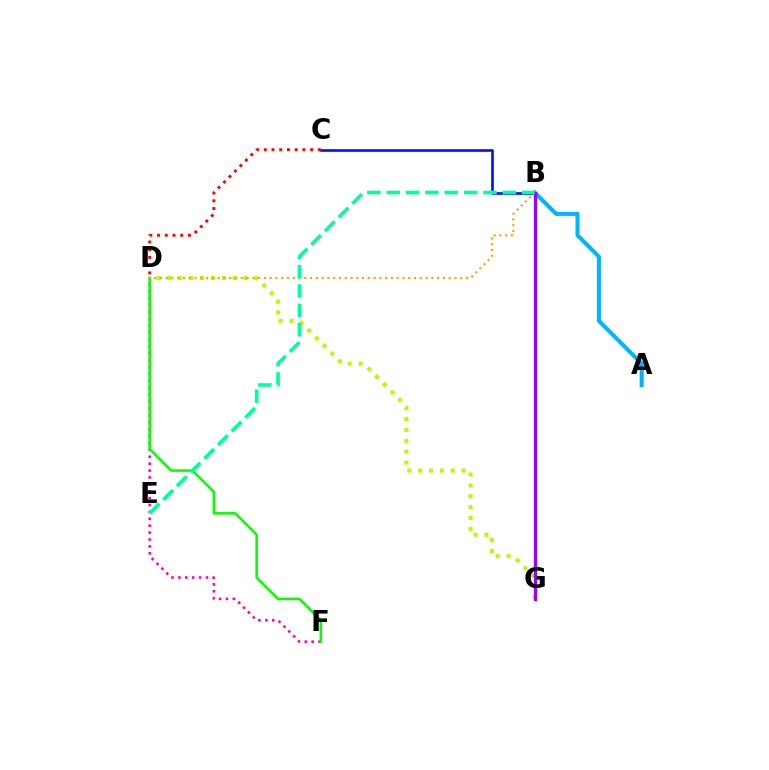{('B', 'C'): [{'color': '#0010ff', 'line_style': 'solid', 'thickness': 1.91}], ('D', 'G'): [{'color': '#b3ff00', 'line_style': 'dotted', 'thickness': 2.95}], ('D', 'F'): [{'color': '#ff00bd', 'line_style': 'dotted', 'thickness': 1.87}, {'color': '#08ff00', 'line_style': 'solid', 'thickness': 1.86}], ('A', 'B'): [{'color': '#00b5ff', 'line_style': 'solid', 'thickness': 2.92}], ('B', 'D'): [{'color': '#ffa500', 'line_style': 'dotted', 'thickness': 1.57}], ('B', 'G'): [{'color': '#9b00ff', 'line_style': 'solid', 'thickness': 2.37}], ('C', 'D'): [{'color': '#ff0000', 'line_style': 'dotted', 'thickness': 2.1}], ('B', 'E'): [{'color': '#00ff9d', 'line_style': 'dashed', 'thickness': 2.63}]}